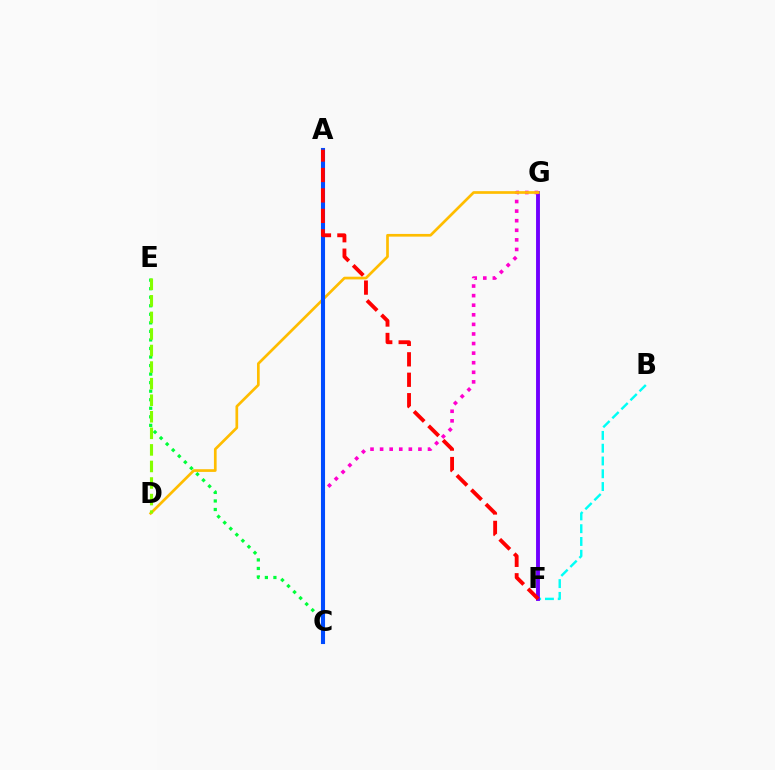{('B', 'F'): [{'color': '#00fff6', 'line_style': 'dashed', 'thickness': 1.74}], ('F', 'G'): [{'color': '#7200ff', 'line_style': 'solid', 'thickness': 2.8}], ('C', 'G'): [{'color': '#ff00cf', 'line_style': 'dotted', 'thickness': 2.6}], ('C', 'E'): [{'color': '#00ff39', 'line_style': 'dotted', 'thickness': 2.32}], ('D', 'G'): [{'color': '#ffbd00', 'line_style': 'solid', 'thickness': 1.94}], ('A', 'C'): [{'color': '#004bff', 'line_style': 'solid', 'thickness': 2.94}], ('D', 'E'): [{'color': '#84ff00', 'line_style': 'dashed', 'thickness': 2.25}], ('A', 'F'): [{'color': '#ff0000', 'line_style': 'dashed', 'thickness': 2.78}]}